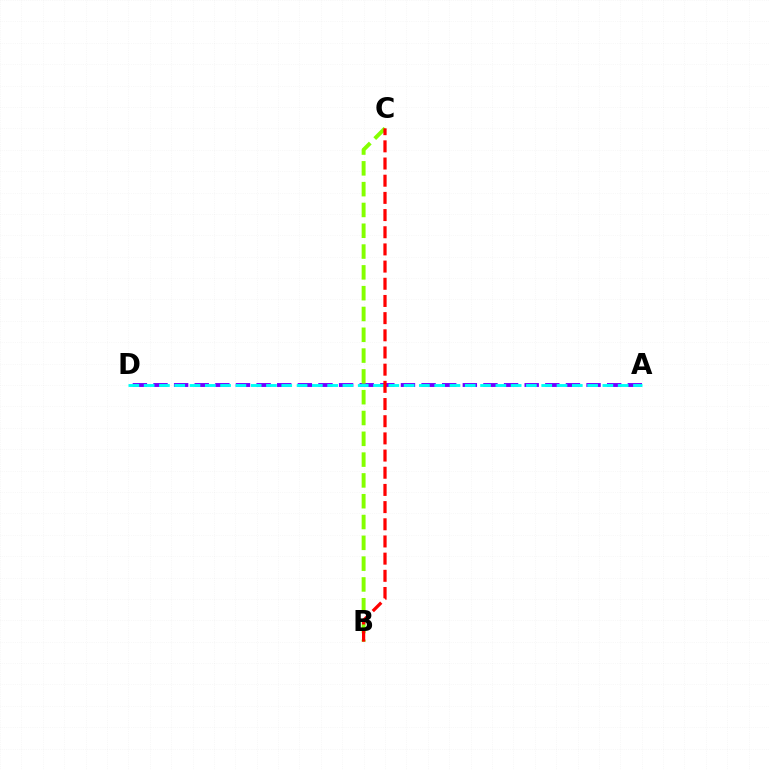{('A', 'D'): [{'color': '#7200ff', 'line_style': 'dashed', 'thickness': 2.8}, {'color': '#00fff6', 'line_style': 'dashed', 'thickness': 2.08}], ('B', 'C'): [{'color': '#84ff00', 'line_style': 'dashed', 'thickness': 2.83}, {'color': '#ff0000', 'line_style': 'dashed', 'thickness': 2.33}]}